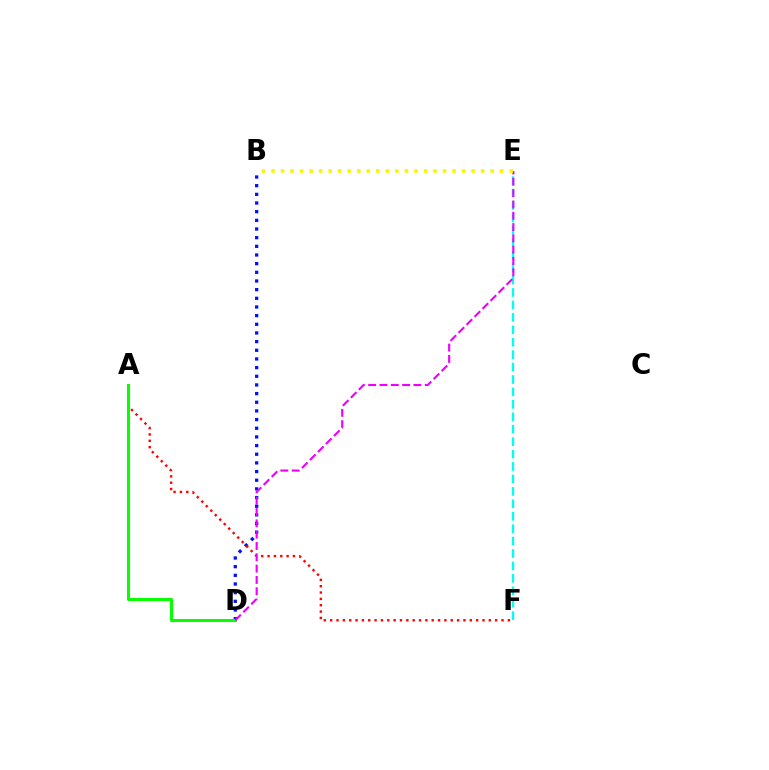{('B', 'D'): [{'color': '#0010ff', 'line_style': 'dotted', 'thickness': 2.35}], ('A', 'F'): [{'color': '#ff0000', 'line_style': 'dotted', 'thickness': 1.72}], ('A', 'D'): [{'color': '#08ff00', 'line_style': 'solid', 'thickness': 2.19}], ('E', 'F'): [{'color': '#00fff6', 'line_style': 'dashed', 'thickness': 1.69}], ('D', 'E'): [{'color': '#ee00ff', 'line_style': 'dashed', 'thickness': 1.54}], ('B', 'E'): [{'color': '#fcf500', 'line_style': 'dotted', 'thickness': 2.59}]}